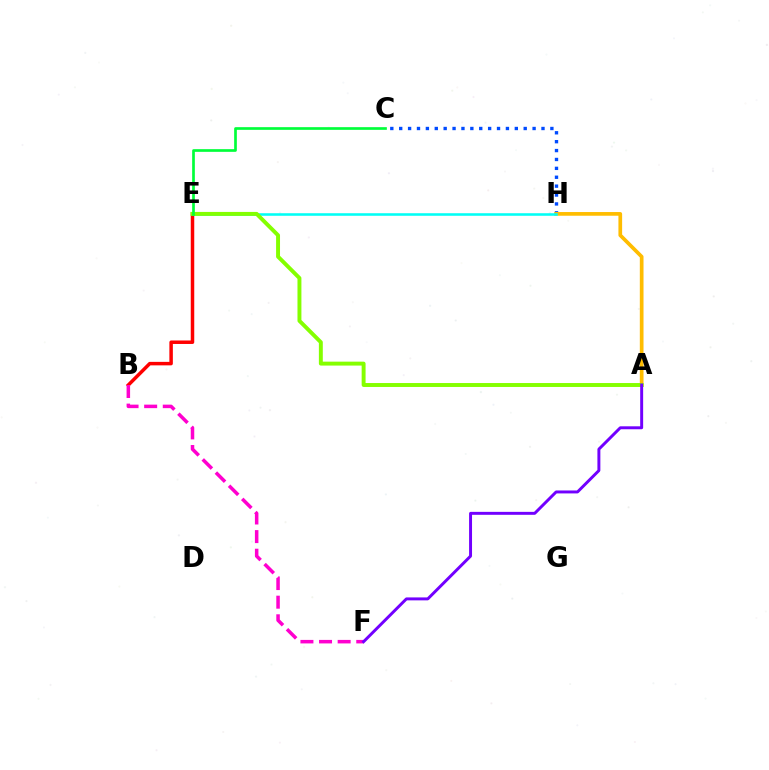{('C', 'H'): [{'color': '#004bff', 'line_style': 'dotted', 'thickness': 2.42}], ('B', 'E'): [{'color': '#ff0000', 'line_style': 'solid', 'thickness': 2.51}], ('B', 'F'): [{'color': '#ff00cf', 'line_style': 'dashed', 'thickness': 2.53}], ('A', 'H'): [{'color': '#ffbd00', 'line_style': 'solid', 'thickness': 2.66}], ('E', 'H'): [{'color': '#00fff6', 'line_style': 'solid', 'thickness': 1.84}], ('A', 'E'): [{'color': '#84ff00', 'line_style': 'solid', 'thickness': 2.83}], ('A', 'F'): [{'color': '#7200ff', 'line_style': 'solid', 'thickness': 2.12}], ('C', 'E'): [{'color': '#00ff39', 'line_style': 'solid', 'thickness': 1.93}]}